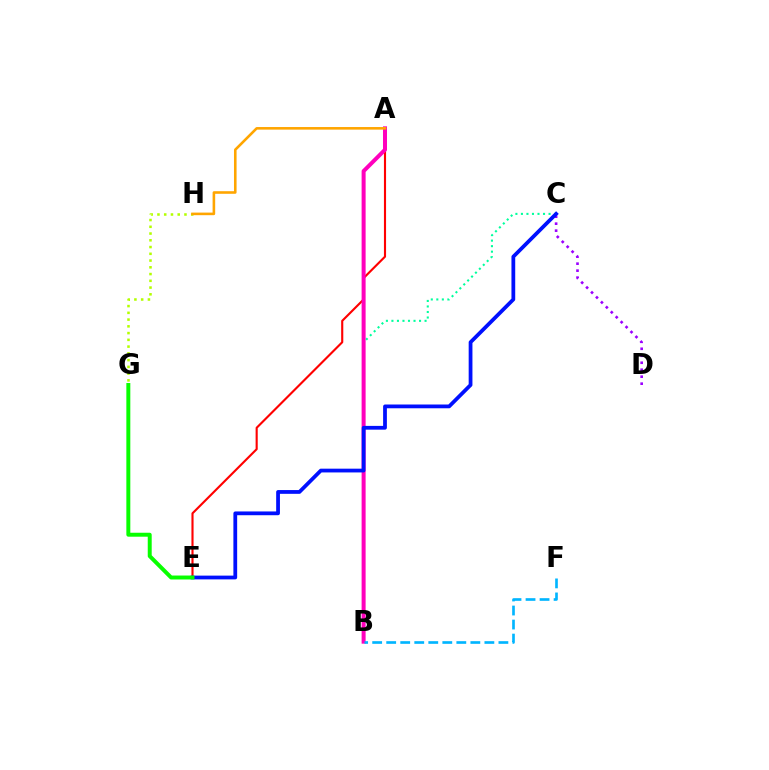{('B', 'C'): [{'color': '#00ff9d', 'line_style': 'dotted', 'thickness': 1.5}], ('A', 'E'): [{'color': '#ff0000', 'line_style': 'solid', 'thickness': 1.53}], ('C', 'D'): [{'color': '#9b00ff', 'line_style': 'dotted', 'thickness': 1.9}], ('A', 'B'): [{'color': '#ff00bd', 'line_style': 'solid', 'thickness': 2.88}], ('B', 'F'): [{'color': '#00b5ff', 'line_style': 'dashed', 'thickness': 1.91}], ('G', 'H'): [{'color': '#b3ff00', 'line_style': 'dotted', 'thickness': 1.83}], ('C', 'E'): [{'color': '#0010ff', 'line_style': 'solid', 'thickness': 2.71}], ('A', 'H'): [{'color': '#ffa500', 'line_style': 'solid', 'thickness': 1.87}], ('E', 'G'): [{'color': '#08ff00', 'line_style': 'solid', 'thickness': 2.85}]}